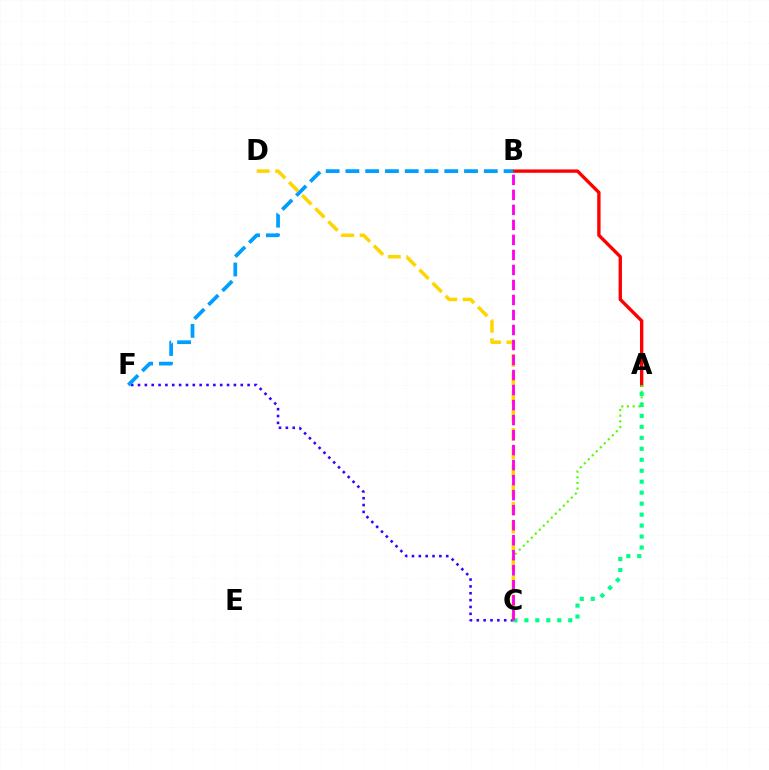{('C', 'F'): [{'color': '#3700ff', 'line_style': 'dotted', 'thickness': 1.86}], ('A', 'B'): [{'color': '#ff0000', 'line_style': 'solid', 'thickness': 2.41}], ('B', 'F'): [{'color': '#009eff', 'line_style': 'dashed', 'thickness': 2.69}], ('A', 'C'): [{'color': '#4fff00', 'line_style': 'dotted', 'thickness': 1.54}, {'color': '#00ff86', 'line_style': 'dotted', 'thickness': 2.98}], ('C', 'D'): [{'color': '#ffd500', 'line_style': 'dashed', 'thickness': 2.52}], ('B', 'C'): [{'color': '#ff00ed', 'line_style': 'dashed', 'thickness': 2.04}]}